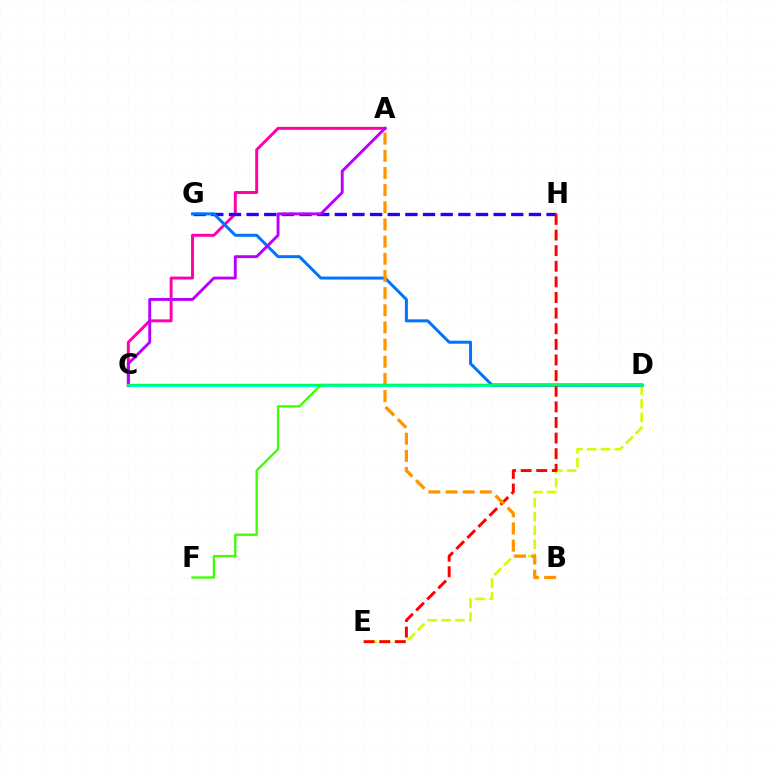{('D', 'E'): [{'color': '#d1ff00', 'line_style': 'dashed', 'thickness': 1.88}], ('A', 'C'): [{'color': '#ff00ac', 'line_style': 'solid', 'thickness': 2.11}, {'color': '#b900ff', 'line_style': 'solid', 'thickness': 2.09}], ('C', 'D'): [{'color': '#00fff6', 'line_style': 'solid', 'thickness': 2.31}, {'color': '#00ff5c', 'line_style': 'solid', 'thickness': 1.64}], ('G', 'H'): [{'color': '#2500ff', 'line_style': 'dashed', 'thickness': 2.4}], ('D', 'G'): [{'color': '#0074ff', 'line_style': 'solid', 'thickness': 2.16}], ('E', 'H'): [{'color': '#ff0000', 'line_style': 'dashed', 'thickness': 2.12}], ('D', 'F'): [{'color': '#3dff00', 'line_style': 'solid', 'thickness': 1.68}], ('A', 'B'): [{'color': '#ff9400', 'line_style': 'dashed', 'thickness': 2.33}]}